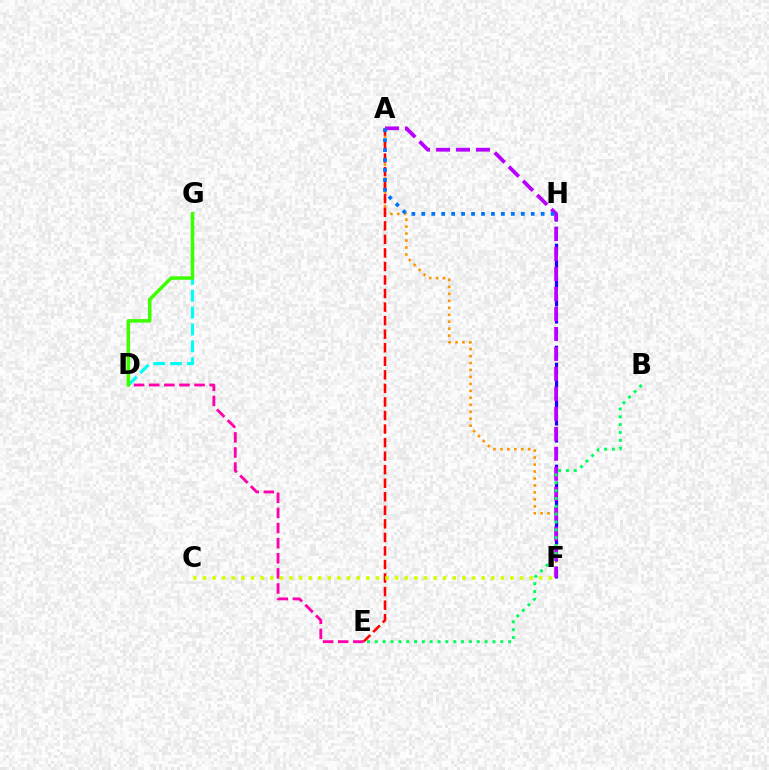{('A', 'F'): [{'color': '#ff9400', 'line_style': 'dotted', 'thickness': 1.89}, {'color': '#b900ff', 'line_style': 'dashed', 'thickness': 2.71}], ('D', 'G'): [{'color': '#00fff6', 'line_style': 'dashed', 'thickness': 2.29}, {'color': '#3dff00', 'line_style': 'solid', 'thickness': 2.53}], ('D', 'E'): [{'color': '#ff00ac', 'line_style': 'dashed', 'thickness': 2.05}], ('F', 'H'): [{'color': '#2500ff', 'line_style': 'dashed', 'thickness': 2.31}], ('A', 'E'): [{'color': '#ff0000', 'line_style': 'dashed', 'thickness': 1.84}], ('A', 'H'): [{'color': '#0074ff', 'line_style': 'dotted', 'thickness': 2.7}], ('C', 'F'): [{'color': '#d1ff00', 'line_style': 'dotted', 'thickness': 2.61}], ('B', 'E'): [{'color': '#00ff5c', 'line_style': 'dotted', 'thickness': 2.13}]}